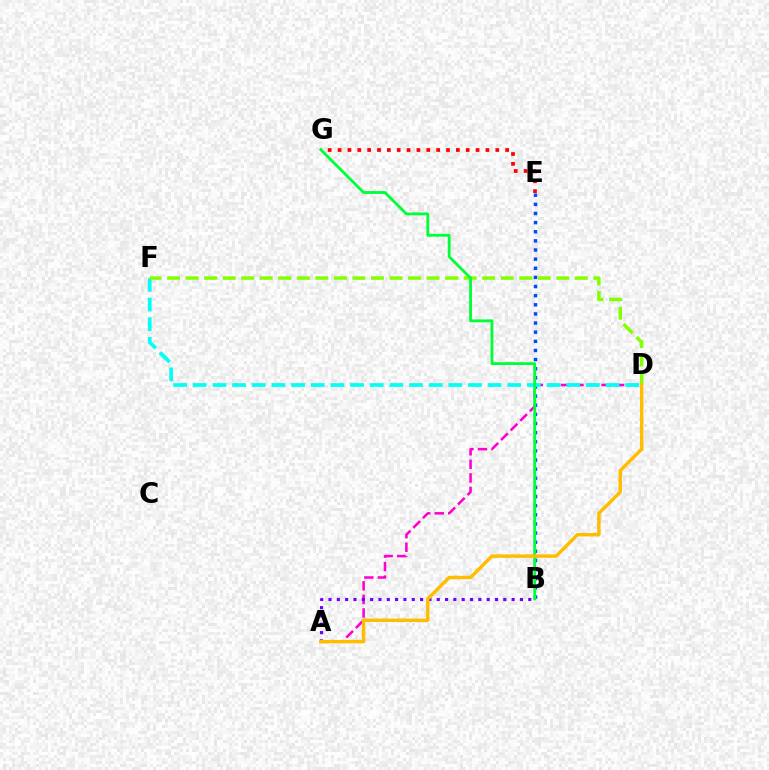{('B', 'E'): [{'color': '#004bff', 'line_style': 'dotted', 'thickness': 2.48}], ('A', 'D'): [{'color': '#ff00cf', 'line_style': 'dashed', 'thickness': 1.84}, {'color': '#ffbd00', 'line_style': 'solid', 'thickness': 2.47}], ('D', 'F'): [{'color': '#00fff6', 'line_style': 'dashed', 'thickness': 2.67}, {'color': '#84ff00', 'line_style': 'dashed', 'thickness': 2.52}], ('A', 'B'): [{'color': '#7200ff', 'line_style': 'dotted', 'thickness': 2.26}], ('E', 'G'): [{'color': '#ff0000', 'line_style': 'dotted', 'thickness': 2.68}], ('B', 'G'): [{'color': '#00ff39', 'line_style': 'solid', 'thickness': 2.04}]}